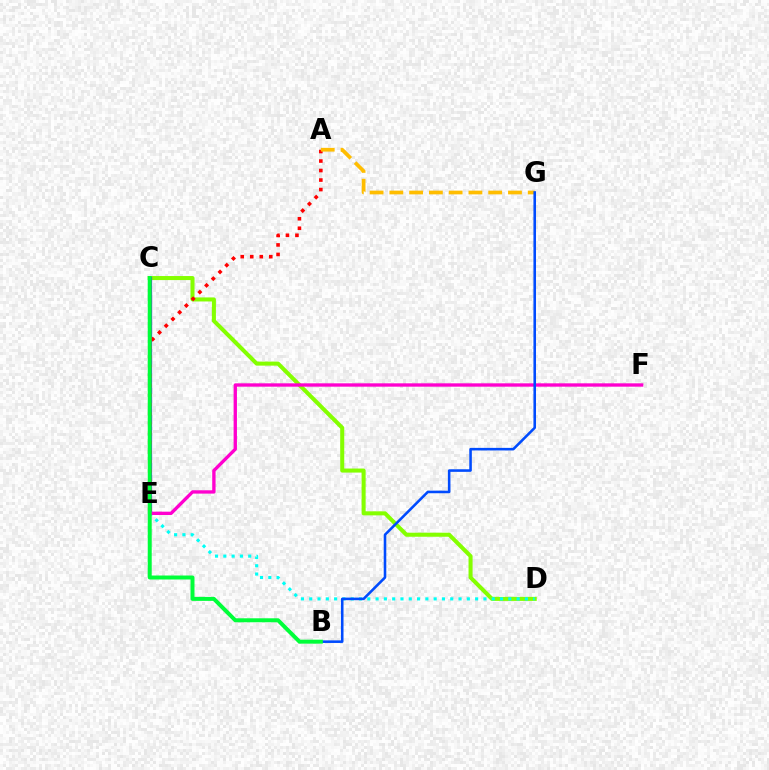{('C', 'D'): [{'color': '#84ff00', 'line_style': 'solid', 'thickness': 2.91}], ('D', 'E'): [{'color': '#00fff6', 'line_style': 'dotted', 'thickness': 2.25}], ('C', 'E'): [{'color': '#7200ff', 'line_style': 'solid', 'thickness': 2.33}], ('A', 'E'): [{'color': '#ff0000', 'line_style': 'dotted', 'thickness': 2.58}], ('A', 'G'): [{'color': '#ffbd00', 'line_style': 'dashed', 'thickness': 2.69}], ('E', 'F'): [{'color': '#ff00cf', 'line_style': 'solid', 'thickness': 2.41}], ('B', 'G'): [{'color': '#004bff', 'line_style': 'solid', 'thickness': 1.86}], ('B', 'C'): [{'color': '#00ff39', 'line_style': 'solid', 'thickness': 2.86}]}